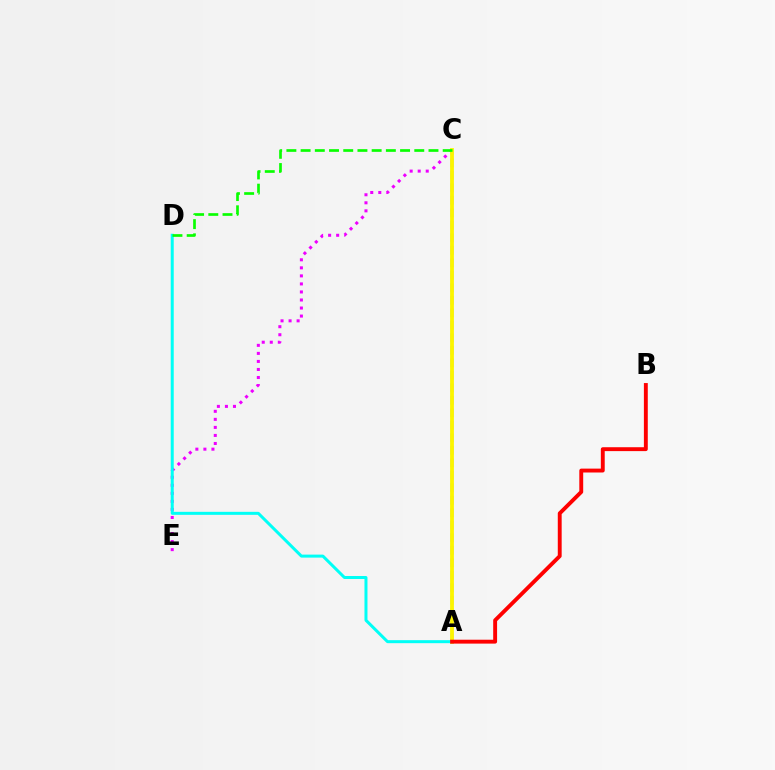{('C', 'E'): [{'color': '#ee00ff', 'line_style': 'dotted', 'thickness': 2.18}], ('A', 'C'): [{'color': '#0010ff', 'line_style': 'dashed', 'thickness': 1.7}, {'color': '#fcf500', 'line_style': 'solid', 'thickness': 2.73}], ('A', 'D'): [{'color': '#00fff6', 'line_style': 'solid', 'thickness': 2.16}], ('A', 'B'): [{'color': '#ff0000', 'line_style': 'solid', 'thickness': 2.8}], ('C', 'D'): [{'color': '#08ff00', 'line_style': 'dashed', 'thickness': 1.93}]}